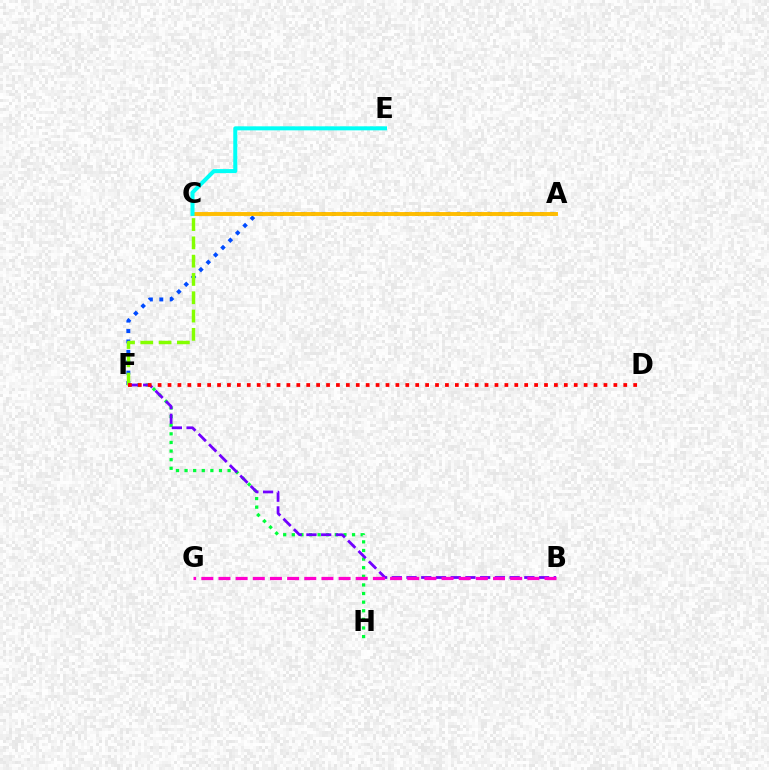{('A', 'F'): [{'color': '#004bff', 'line_style': 'dotted', 'thickness': 2.83}], ('C', 'F'): [{'color': '#84ff00', 'line_style': 'dashed', 'thickness': 2.49}], ('F', 'H'): [{'color': '#00ff39', 'line_style': 'dotted', 'thickness': 2.34}], ('A', 'C'): [{'color': '#ffbd00', 'line_style': 'solid', 'thickness': 2.81}], ('B', 'F'): [{'color': '#7200ff', 'line_style': 'dashed', 'thickness': 2.0}], ('B', 'G'): [{'color': '#ff00cf', 'line_style': 'dashed', 'thickness': 2.33}], ('D', 'F'): [{'color': '#ff0000', 'line_style': 'dotted', 'thickness': 2.69}], ('C', 'E'): [{'color': '#00fff6', 'line_style': 'solid', 'thickness': 2.89}]}